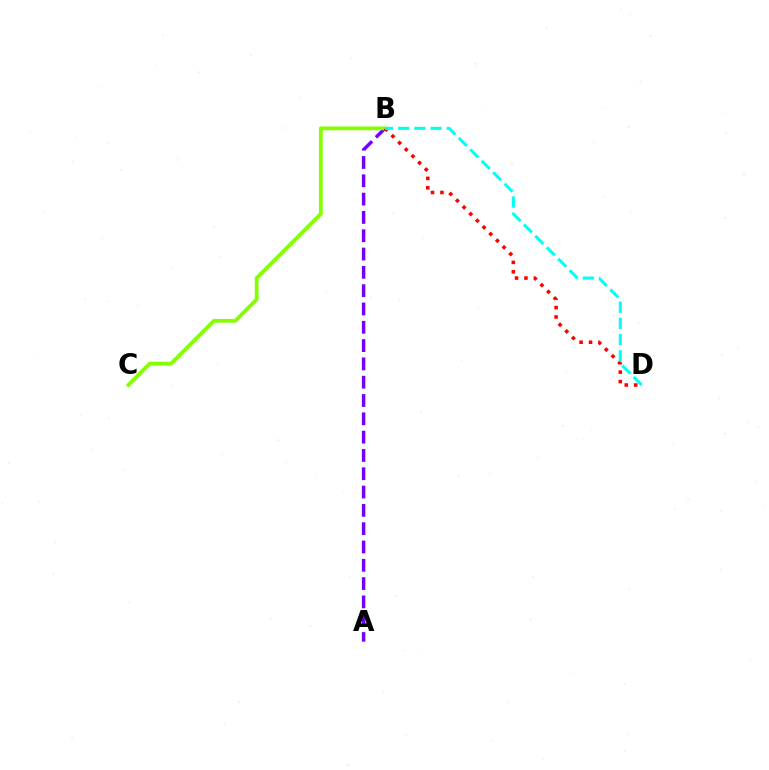{('A', 'B'): [{'color': '#7200ff', 'line_style': 'dashed', 'thickness': 2.49}], ('B', 'C'): [{'color': '#84ff00', 'line_style': 'solid', 'thickness': 2.72}], ('B', 'D'): [{'color': '#ff0000', 'line_style': 'dotted', 'thickness': 2.56}, {'color': '#00fff6', 'line_style': 'dashed', 'thickness': 2.2}]}